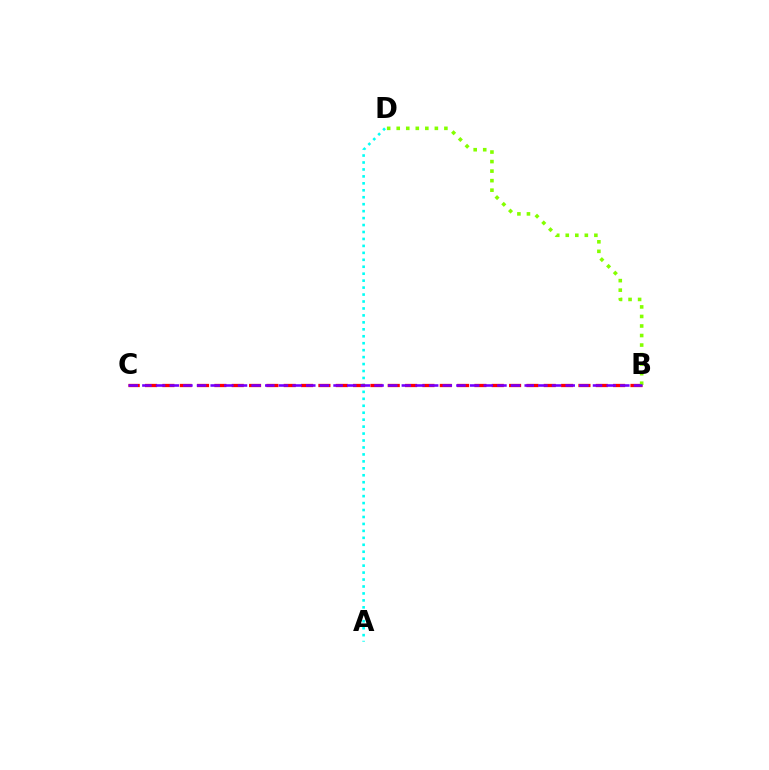{('A', 'D'): [{'color': '#00fff6', 'line_style': 'dotted', 'thickness': 1.89}], ('B', 'C'): [{'color': '#ff0000', 'line_style': 'dashed', 'thickness': 2.35}, {'color': '#7200ff', 'line_style': 'dashed', 'thickness': 1.85}], ('B', 'D'): [{'color': '#84ff00', 'line_style': 'dotted', 'thickness': 2.59}]}